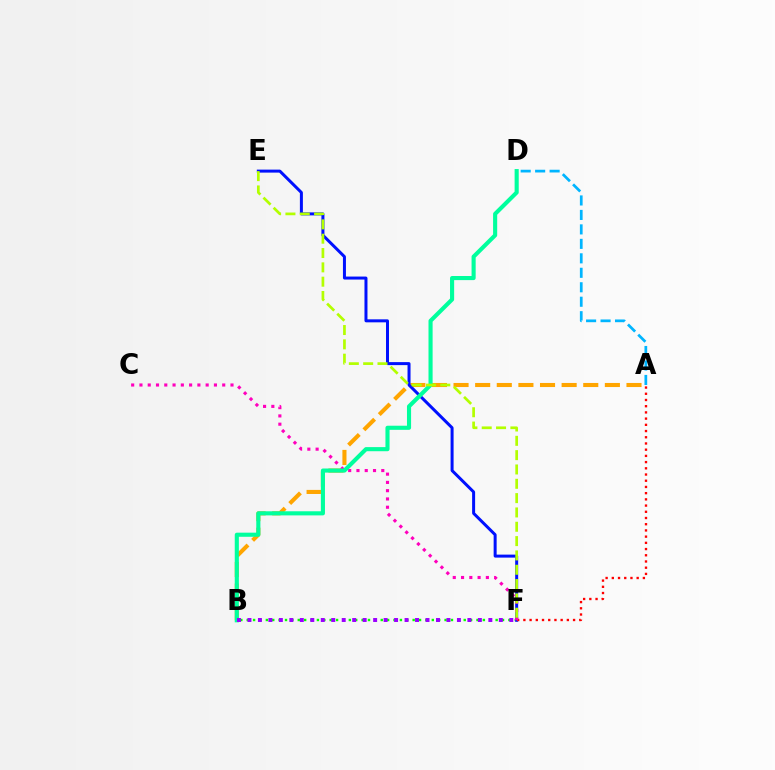{('B', 'F'): [{'color': '#08ff00', 'line_style': 'dotted', 'thickness': 1.73}, {'color': '#9b00ff', 'line_style': 'dotted', 'thickness': 2.85}], ('A', 'B'): [{'color': '#ffa500', 'line_style': 'dashed', 'thickness': 2.94}], ('A', 'D'): [{'color': '#00b5ff', 'line_style': 'dashed', 'thickness': 1.97}], ('E', 'F'): [{'color': '#0010ff', 'line_style': 'solid', 'thickness': 2.16}, {'color': '#b3ff00', 'line_style': 'dashed', 'thickness': 1.95}], ('A', 'F'): [{'color': '#ff0000', 'line_style': 'dotted', 'thickness': 1.69}], ('C', 'F'): [{'color': '#ff00bd', 'line_style': 'dotted', 'thickness': 2.25}], ('B', 'D'): [{'color': '#00ff9d', 'line_style': 'solid', 'thickness': 2.96}]}